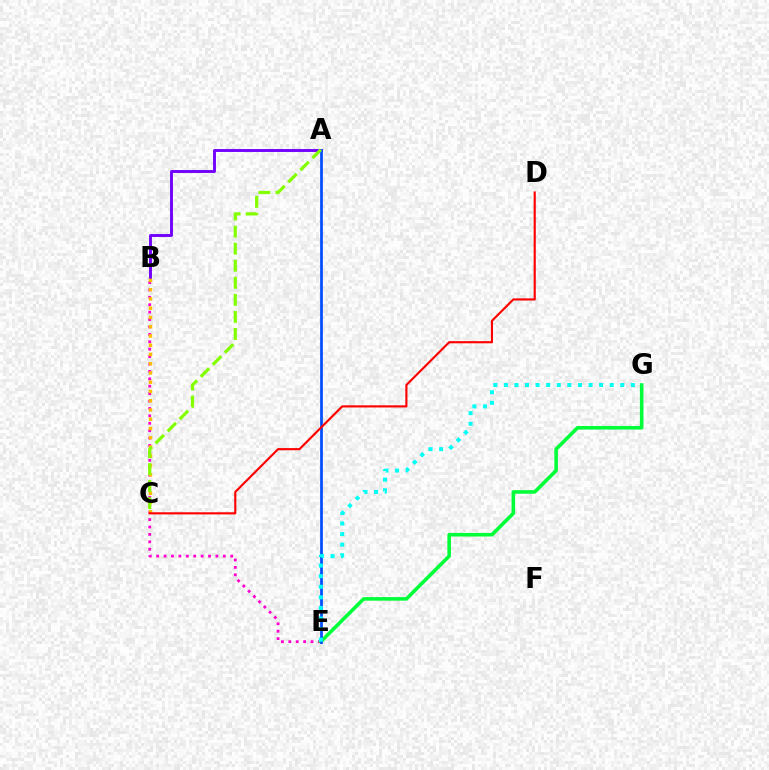{('B', 'E'): [{'color': '#ff00cf', 'line_style': 'dotted', 'thickness': 2.01}], ('A', 'B'): [{'color': '#7200ff', 'line_style': 'solid', 'thickness': 2.09}], ('E', 'G'): [{'color': '#00ff39', 'line_style': 'solid', 'thickness': 2.57}, {'color': '#00fff6', 'line_style': 'dotted', 'thickness': 2.88}], ('A', 'E'): [{'color': '#004bff', 'line_style': 'solid', 'thickness': 1.96}], ('B', 'C'): [{'color': '#ffbd00', 'line_style': 'dotted', 'thickness': 2.51}], ('C', 'D'): [{'color': '#ff0000', 'line_style': 'solid', 'thickness': 1.55}], ('A', 'C'): [{'color': '#84ff00', 'line_style': 'dashed', 'thickness': 2.32}]}